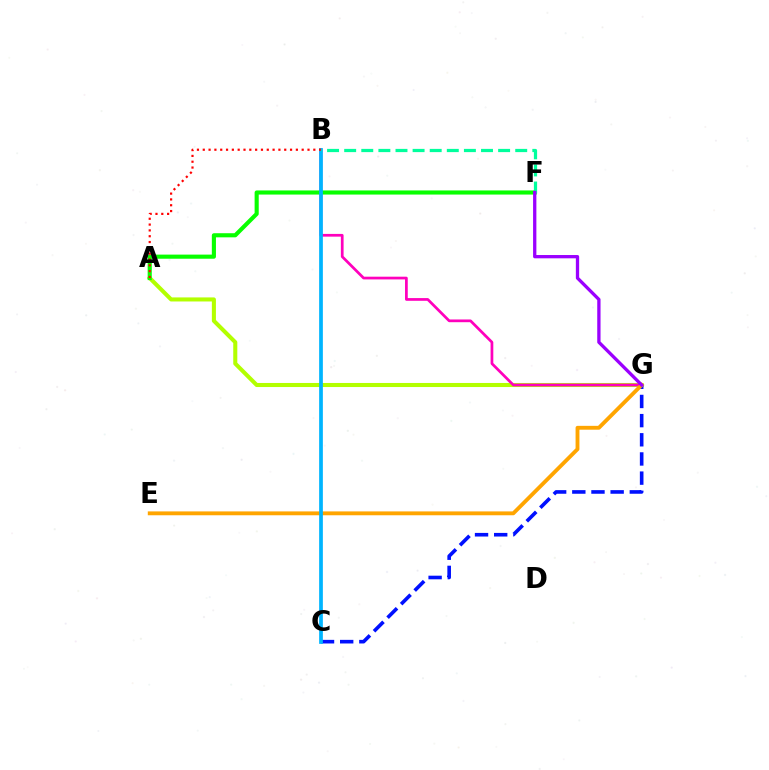{('A', 'G'): [{'color': '#b3ff00', 'line_style': 'solid', 'thickness': 2.92}], ('C', 'G'): [{'color': '#0010ff', 'line_style': 'dashed', 'thickness': 2.6}], ('B', 'G'): [{'color': '#ff00bd', 'line_style': 'solid', 'thickness': 1.96}], ('E', 'G'): [{'color': '#ffa500', 'line_style': 'solid', 'thickness': 2.78}], ('A', 'F'): [{'color': '#08ff00', 'line_style': 'solid', 'thickness': 2.96}], ('B', 'C'): [{'color': '#00b5ff', 'line_style': 'solid', 'thickness': 2.68}], ('B', 'F'): [{'color': '#00ff9d', 'line_style': 'dashed', 'thickness': 2.32}], ('F', 'G'): [{'color': '#9b00ff', 'line_style': 'solid', 'thickness': 2.37}], ('A', 'B'): [{'color': '#ff0000', 'line_style': 'dotted', 'thickness': 1.58}]}